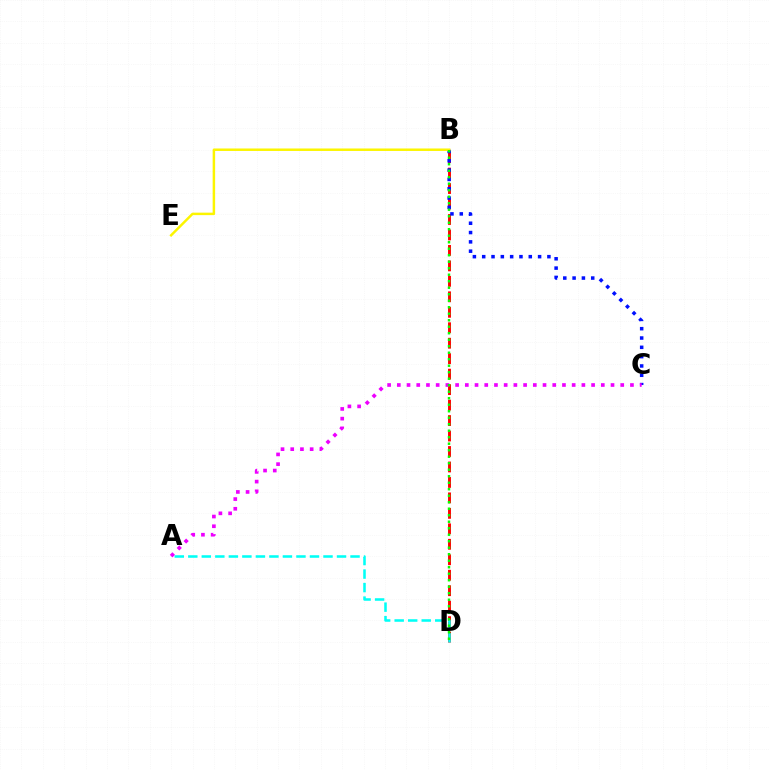{('B', 'D'): [{'color': '#ff0000', 'line_style': 'dashed', 'thickness': 2.1}, {'color': '#08ff00', 'line_style': 'dotted', 'thickness': 1.77}], ('B', 'C'): [{'color': '#0010ff', 'line_style': 'dotted', 'thickness': 2.53}], ('B', 'E'): [{'color': '#fcf500', 'line_style': 'solid', 'thickness': 1.78}], ('A', 'D'): [{'color': '#00fff6', 'line_style': 'dashed', 'thickness': 1.84}], ('A', 'C'): [{'color': '#ee00ff', 'line_style': 'dotted', 'thickness': 2.64}]}